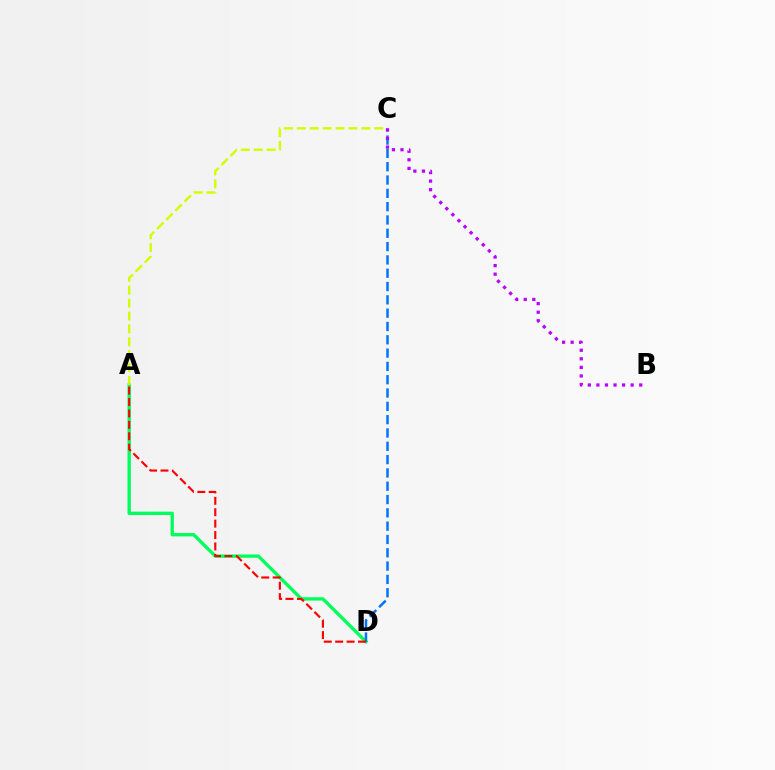{('A', 'D'): [{'color': '#00ff5c', 'line_style': 'solid', 'thickness': 2.41}, {'color': '#ff0000', 'line_style': 'dashed', 'thickness': 1.55}], ('C', 'D'): [{'color': '#0074ff', 'line_style': 'dashed', 'thickness': 1.81}], ('A', 'C'): [{'color': '#d1ff00', 'line_style': 'dashed', 'thickness': 1.75}], ('B', 'C'): [{'color': '#b900ff', 'line_style': 'dotted', 'thickness': 2.33}]}